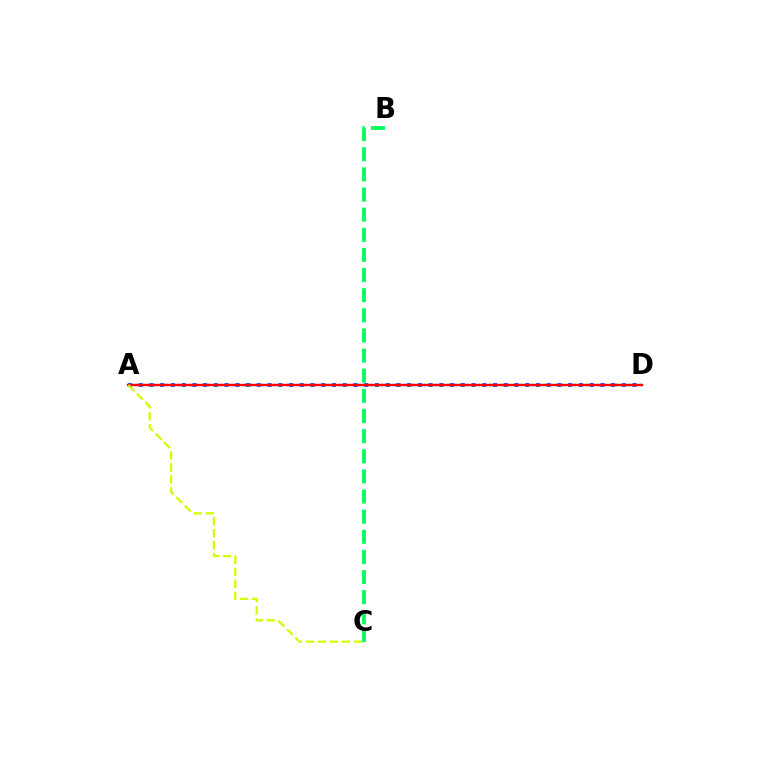{('B', 'C'): [{'color': '#00ff5c', 'line_style': 'dashed', 'thickness': 2.73}], ('A', 'D'): [{'color': '#0074ff', 'line_style': 'dotted', 'thickness': 2.92}, {'color': '#b900ff', 'line_style': 'dotted', 'thickness': 1.63}, {'color': '#ff0000', 'line_style': 'solid', 'thickness': 1.73}], ('A', 'C'): [{'color': '#d1ff00', 'line_style': 'dashed', 'thickness': 1.63}]}